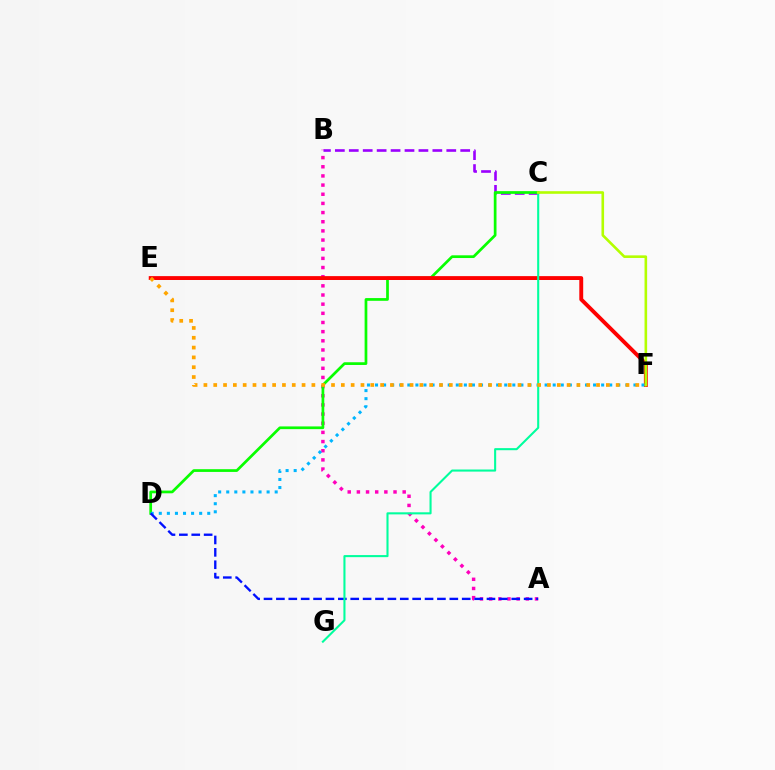{('A', 'B'): [{'color': '#ff00bd', 'line_style': 'dotted', 'thickness': 2.49}], ('B', 'C'): [{'color': '#9b00ff', 'line_style': 'dashed', 'thickness': 1.89}], ('C', 'D'): [{'color': '#08ff00', 'line_style': 'solid', 'thickness': 1.96}], ('E', 'F'): [{'color': '#ff0000', 'line_style': 'solid', 'thickness': 2.79}, {'color': '#ffa500', 'line_style': 'dotted', 'thickness': 2.67}], ('D', 'F'): [{'color': '#00b5ff', 'line_style': 'dotted', 'thickness': 2.19}], ('A', 'D'): [{'color': '#0010ff', 'line_style': 'dashed', 'thickness': 1.68}], ('C', 'G'): [{'color': '#00ff9d', 'line_style': 'solid', 'thickness': 1.5}], ('C', 'F'): [{'color': '#b3ff00', 'line_style': 'solid', 'thickness': 1.88}]}